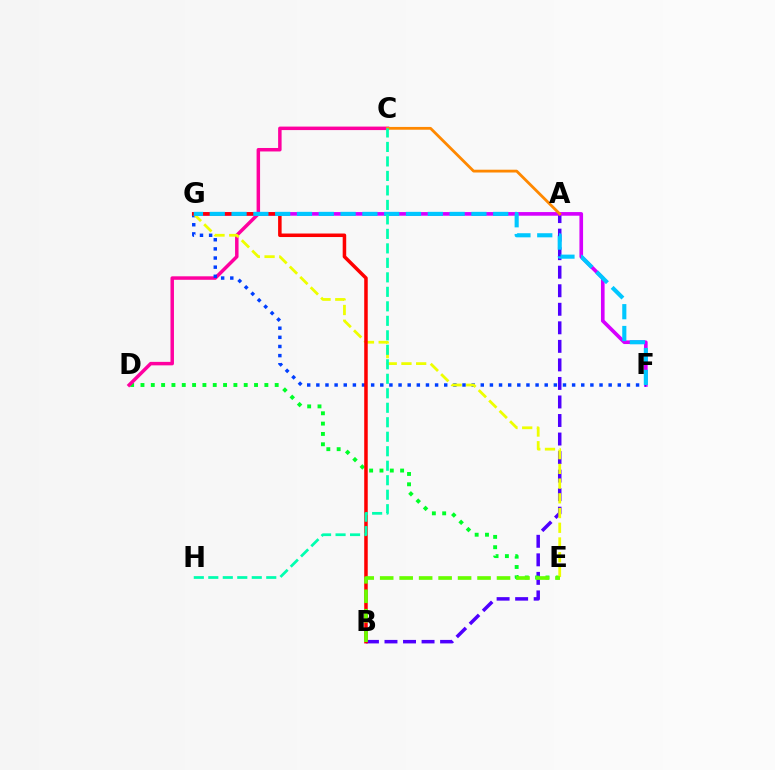{('A', 'B'): [{'color': '#4f00ff', 'line_style': 'dashed', 'thickness': 2.52}], ('F', 'G'): [{'color': '#d600ff', 'line_style': 'solid', 'thickness': 2.63}, {'color': '#003fff', 'line_style': 'dotted', 'thickness': 2.48}, {'color': '#00c7ff', 'line_style': 'dashed', 'thickness': 2.96}], ('D', 'E'): [{'color': '#00ff27', 'line_style': 'dotted', 'thickness': 2.81}], ('C', 'D'): [{'color': '#ff00a0', 'line_style': 'solid', 'thickness': 2.51}], ('E', 'G'): [{'color': '#eeff00', 'line_style': 'dashed', 'thickness': 2.0}], ('B', 'G'): [{'color': '#ff0000', 'line_style': 'solid', 'thickness': 2.54}], ('B', 'E'): [{'color': '#66ff00', 'line_style': 'dashed', 'thickness': 2.65}], ('A', 'C'): [{'color': '#ff8800', 'line_style': 'solid', 'thickness': 2.01}], ('C', 'H'): [{'color': '#00ffaf', 'line_style': 'dashed', 'thickness': 1.97}]}